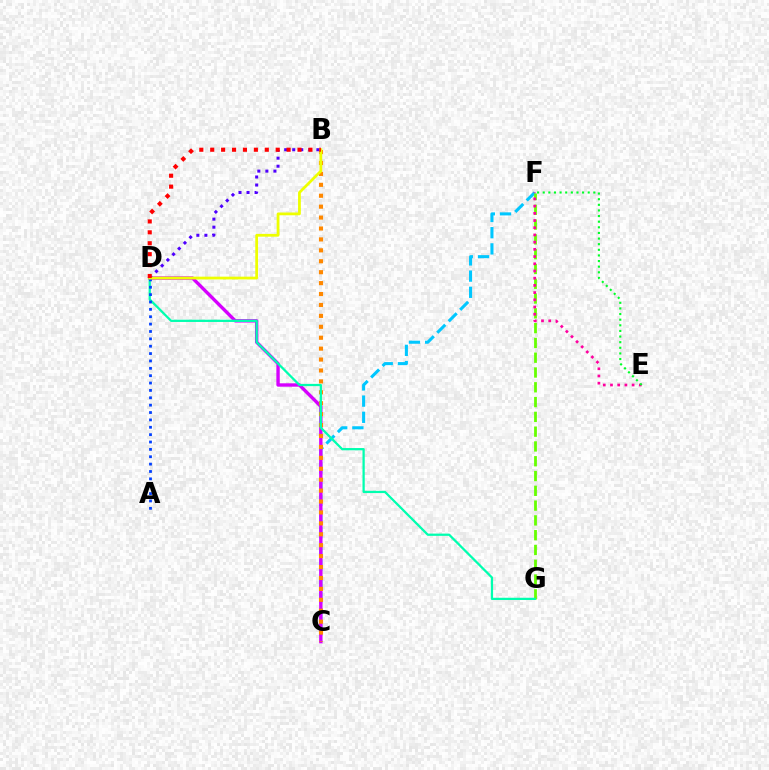{('C', 'F'): [{'color': '#00c7ff', 'line_style': 'dashed', 'thickness': 2.2}], ('C', 'D'): [{'color': '#d600ff', 'line_style': 'solid', 'thickness': 2.43}], ('F', 'G'): [{'color': '#66ff00', 'line_style': 'dashed', 'thickness': 2.01}], ('B', 'C'): [{'color': '#ff8800', 'line_style': 'dotted', 'thickness': 2.97}], ('E', 'F'): [{'color': '#ff00a0', 'line_style': 'dotted', 'thickness': 1.96}, {'color': '#00ff27', 'line_style': 'dotted', 'thickness': 1.53}], ('D', 'G'): [{'color': '#00ffaf', 'line_style': 'solid', 'thickness': 1.62}], ('B', 'D'): [{'color': '#4f00ff', 'line_style': 'dotted', 'thickness': 2.19}, {'color': '#eeff00', 'line_style': 'solid', 'thickness': 2.0}, {'color': '#ff0000', 'line_style': 'dotted', 'thickness': 2.97}], ('A', 'D'): [{'color': '#003fff', 'line_style': 'dotted', 'thickness': 2.0}]}